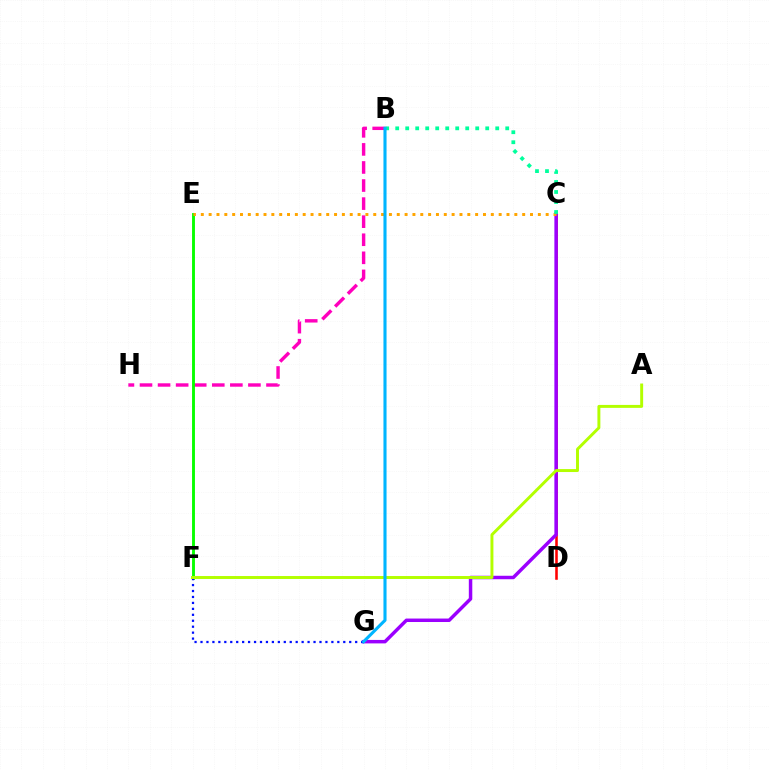{('B', 'H'): [{'color': '#ff00bd', 'line_style': 'dashed', 'thickness': 2.45}], ('E', 'F'): [{'color': '#08ff00', 'line_style': 'solid', 'thickness': 2.08}], ('C', 'D'): [{'color': '#ff0000', 'line_style': 'solid', 'thickness': 1.84}], ('C', 'G'): [{'color': '#9b00ff', 'line_style': 'solid', 'thickness': 2.5}], ('F', 'G'): [{'color': '#0010ff', 'line_style': 'dotted', 'thickness': 1.62}], ('C', 'E'): [{'color': '#ffa500', 'line_style': 'dotted', 'thickness': 2.13}], ('B', 'C'): [{'color': '#00ff9d', 'line_style': 'dotted', 'thickness': 2.72}], ('A', 'F'): [{'color': '#b3ff00', 'line_style': 'solid', 'thickness': 2.12}], ('B', 'G'): [{'color': '#00b5ff', 'line_style': 'solid', 'thickness': 2.23}]}